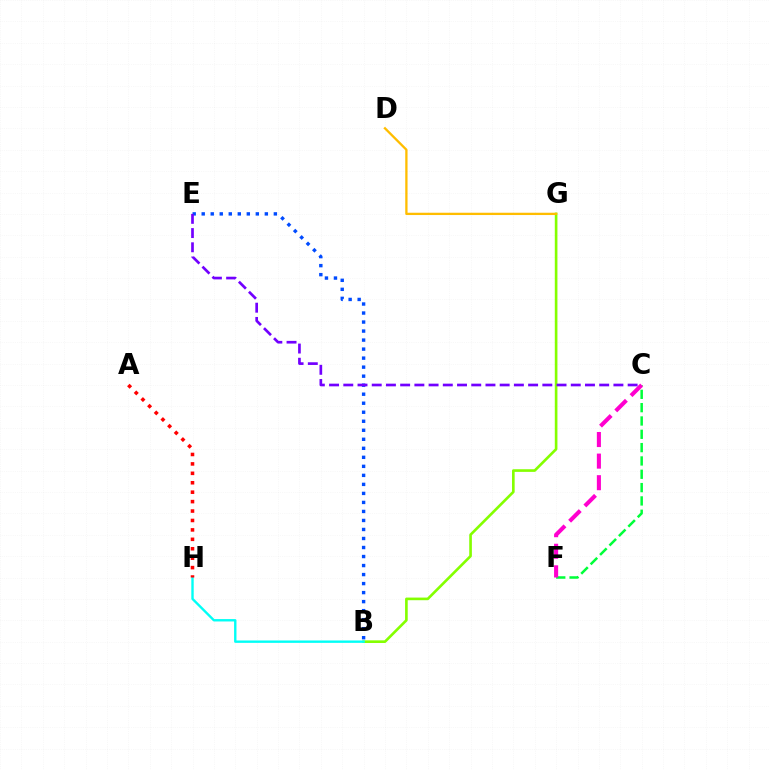{('B', 'G'): [{'color': '#84ff00', 'line_style': 'solid', 'thickness': 1.9}], ('C', 'F'): [{'color': '#00ff39', 'line_style': 'dashed', 'thickness': 1.81}, {'color': '#ff00cf', 'line_style': 'dashed', 'thickness': 2.93}], ('D', 'G'): [{'color': '#ffbd00', 'line_style': 'solid', 'thickness': 1.66}], ('B', 'E'): [{'color': '#004bff', 'line_style': 'dotted', 'thickness': 2.45}], ('B', 'H'): [{'color': '#00fff6', 'line_style': 'solid', 'thickness': 1.71}], ('A', 'H'): [{'color': '#ff0000', 'line_style': 'dotted', 'thickness': 2.56}], ('C', 'E'): [{'color': '#7200ff', 'line_style': 'dashed', 'thickness': 1.93}]}